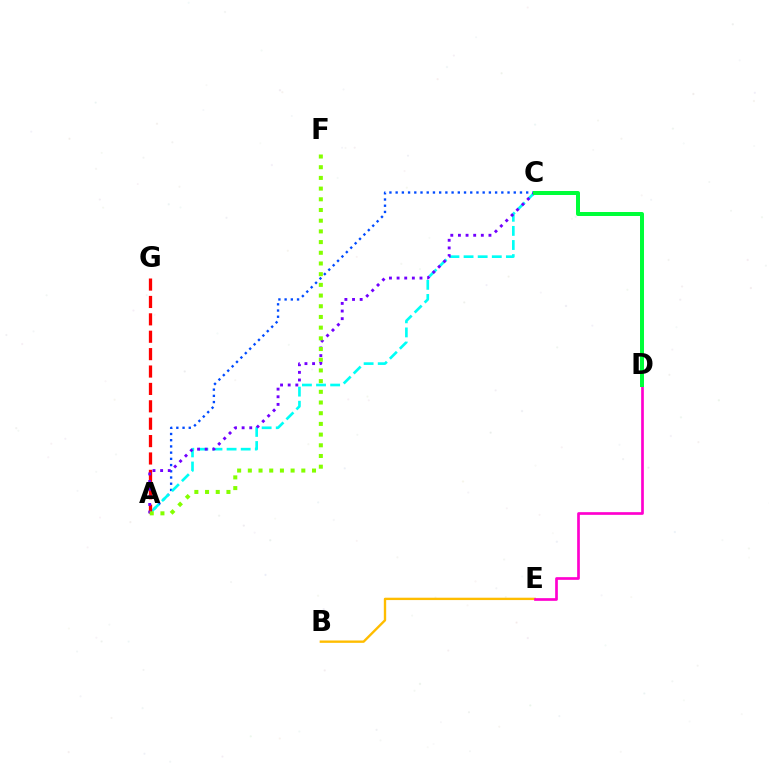{('A', 'C'): [{'color': '#004bff', 'line_style': 'dotted', 'thickness': 1.69}, {'color': '#00fff6', 'line_style': 'dashed', 'thickness': 1.92}, {'color': '#7200ff', 'line_style': 'dotted', 'thickness': 2.07}], ('A', 'G'): [{'color': '#ff0000', 'line_style': 'dashed', 'thickness': 2.36}], ('B', 'E'): [{'color': '#ffbd00', 'line_style': 'solid', 'thickness': 1.7}], ('D', 'E'): [{'color': '#ff00cf', 'line_style': 'solid', 'thickness': 1.93}], ('A', 'F'): [{'color': '#84ff00', 'line_style': 'dotted', 'thickness': 2.91}], ('C', 'D'): [{'color': '#00ff39', 'line_style': 'solid', 'thickness': 2.88}]}